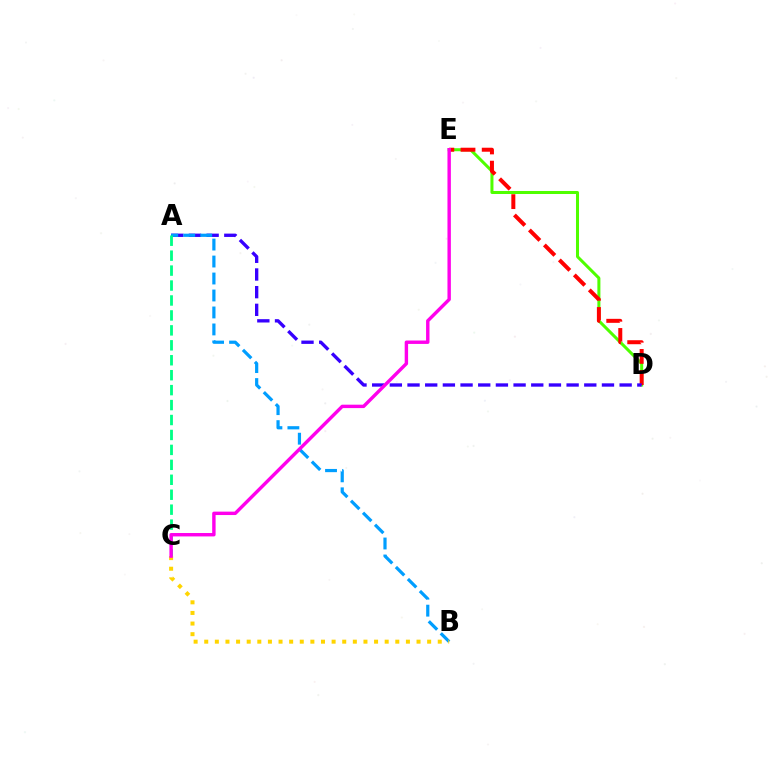{('D', 'E'): [{'color': '#4fff00', 'line_style': 'solid', 'thickness': 2.17}, {'color': '#ff0000', 'line_style': 'dashed', 'thickness': 2.88}], ('A', 'D'): [{'color': '#3700ff', 'line_style': 'dashed', 'thickness': 2.4}], ('A', 'B'): [{'color': '#009eff', 'line_style': 'dashed', 'thickness': 2.31}], ('A', 'C'): [{'color': '#00ff86', 'line_style': 'dashed', 'thickness': 2.03}], ('B', 'C'): [{'color': '#ffd500', 'line_style': 'dotted', 'thickness': 2.88}], ('C', 'E'): [{'color': '#ff00ed', 'line_style': 'solid', 'thickness': 2.46}]}